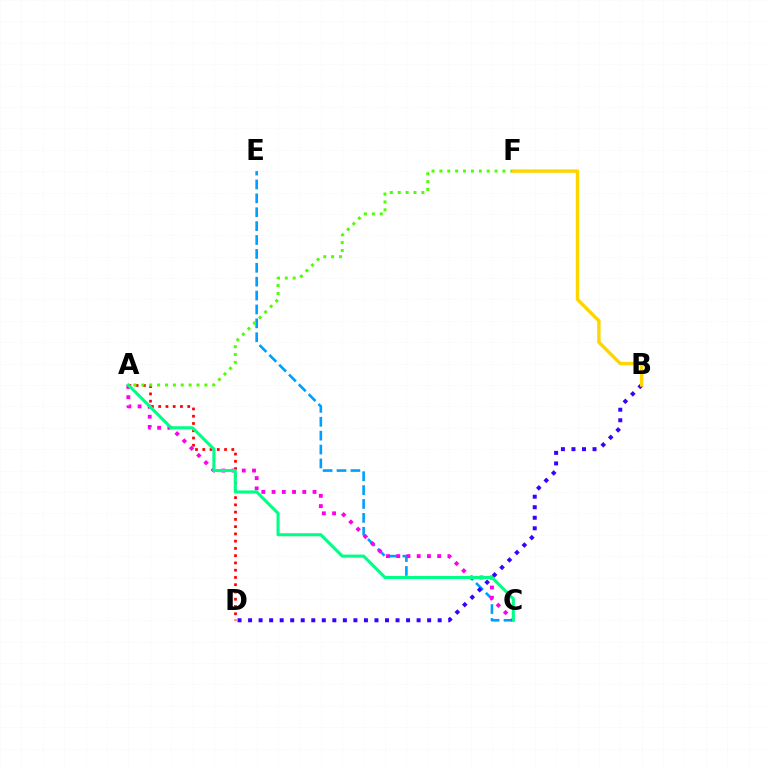{('C', 'E'): [{'color': '#009eff', 'line_style': 'dashed', 'thickness': 1.89}], ('A', 'D'): [{'color': '#ff0000', 'line_style': 'dotted', 'thickness': 1.97}], ('A', 'C'): [{'color': '#ff00ed', 'line_style': 'dotted', 'thickness': 2.78}, {'color': '#00ff86', 'line_style': 'solid', 'thickness': 2.21}], ('A', 'F'): [{'color': '#4fff00', 'line_style': 'dotted', 'thickness': 2.14}], ('B', 'D'): [{'color': '#3700ff', 'line_style': 'dotted', 'thickness': 2.86}], ('B', 'F'): [{'color': '#ffd500', 'line_style': 'solid', 'thickness': 2.44}]}